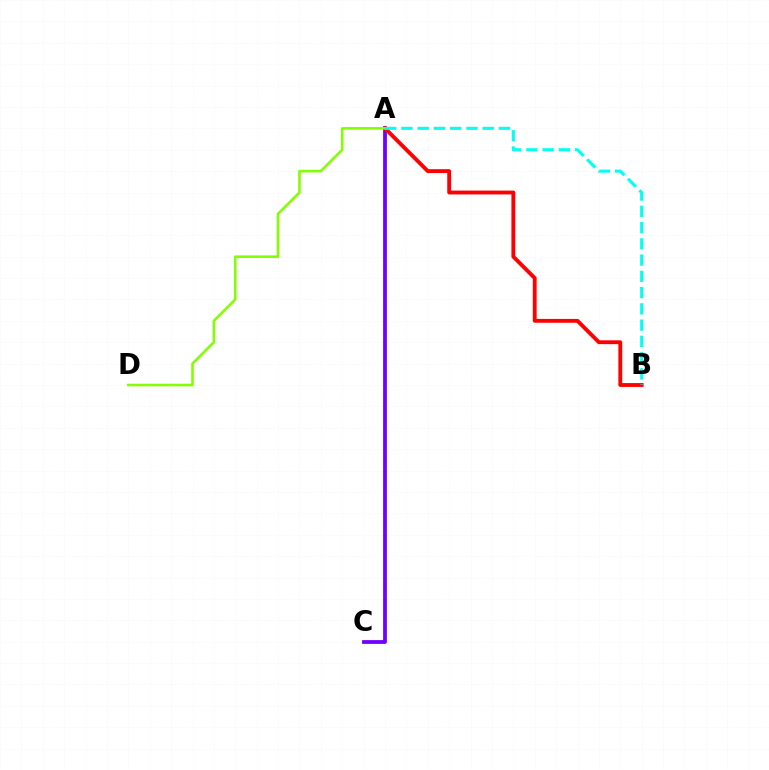{('A', 'C'): [{'color': '#7200ff', 'line_style': 'solid', 'thickness': 2.73}], ('A', 'B'): [{'color': '#ff0000', 'line_style': 'solid', 'thickness': 2.77}, {'color': '#00fff6', 'line_style': 'dashed', 'thickness': 2.21}], ('A', 'D'): [{'color': '#84ff00', 'line_style': 'solid', 'thickness': 1.86}]}